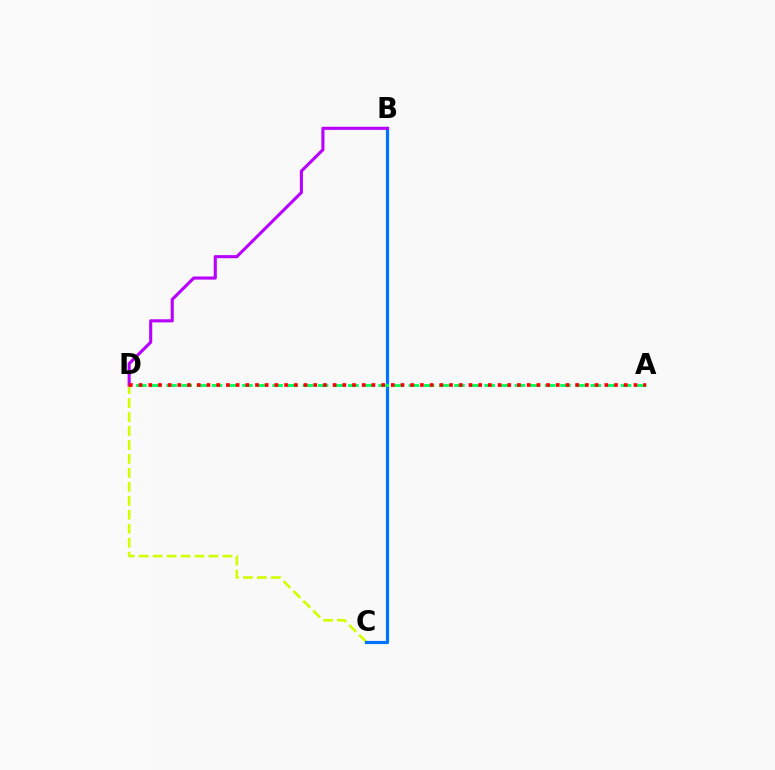{('C', 'D'): [{'color': '#d1ff00', 'line_style': 'dashed', 'thickness': 1.9}], ('B', 'C'): [{'color': '#0074ff', 'line_style': 'solid', 'thickness': 2.29}], ('A', 'D'): [{'color': '#00ff5c', 'line_style': 'dashed', 'thickness': 2.06}, {'color': '#ff0000', 'line_style': 'dotted', 'thickness': 2.64}], ('B', 'D'): [{'color': '#b900ff', 'line_style': 'solid', 'thickness': 2.23}]}